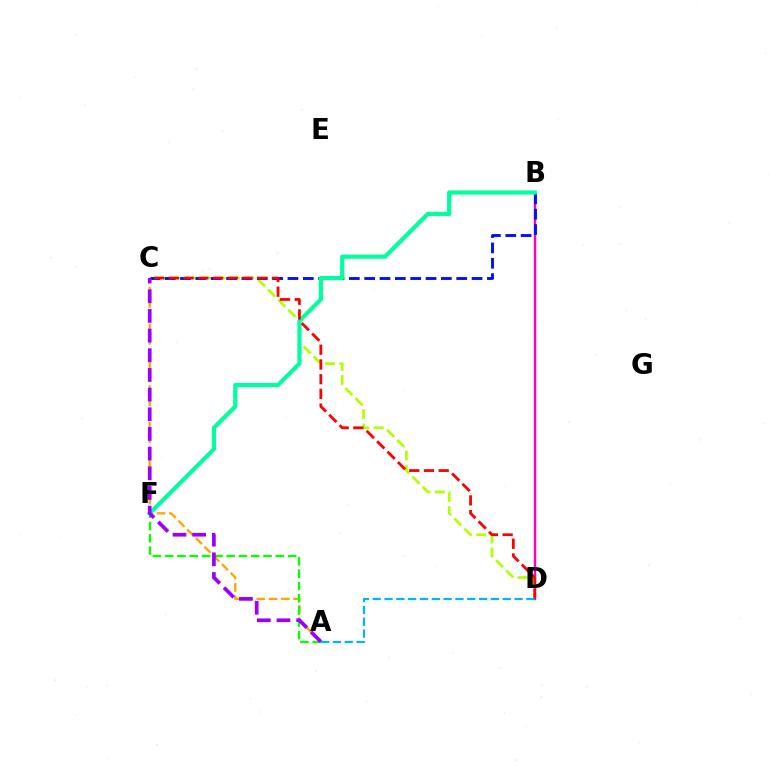{('B', 'D'): [{'color': '#ff00bd', 'line_style': 'solid', 'thickness': 1.75}], ('A', 'C'): [{'color': '#ffa500', 'line_style': 'dashed', 'thickness': 1.67}, {'color': '#9b00ff', 'line_style': 'dashed', 'thickness': 2.67}], ('C', 'D'): [{'color': '#b3ff00', 'line_style': 'dashed', 'thickness': 1.95}, {'color': '#ff0000', 'line_style': 'dashed', 'thickness': 2.0}], ('A', 'F'): [{'color': '#08ff00', 'line_style': 'dashed', 'thickness': 1.67}], ('B', 'C'): [{'color': '#0010ff', 'line_style': 'dashed', 'thickness': 2.08}], ('B', 'F'): [{'color': '#00ff9d', 'line_style': 'solid', 'thickness': 3.0}], ('A', 'D'): [{'color': '#00b5ff', 'line_style': 'dashed', 'thickness': 1.61}]}